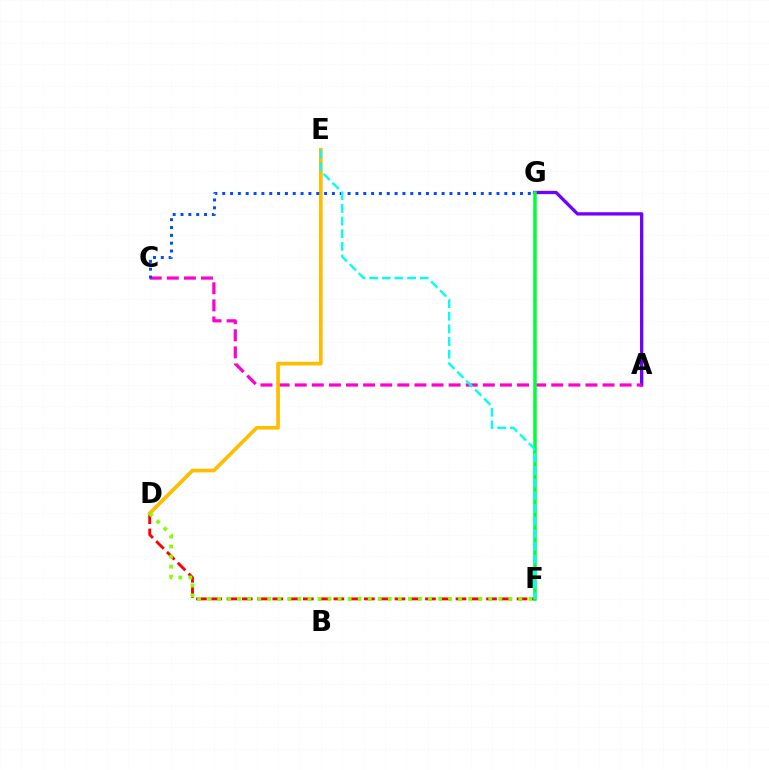{('D', 'F'): [{'color': '#ff0000', 'line_style': 'dashed', 'thickness': 2.07}, {'color': '#84ff00', 'line_style': 'dotted', 'thickness': 2.73}], ('A', 'G'): [{'color': '#7200ff', 'line_style': 'solid', 'thickness': 2.38}], ('A', 'C'): [{'color': '#ff00cf', 'line_style': 'dashed', 'thickness': 2.32}], ('D', 'E'): [{'color': '#ffbd00', 'line_style': 'solid', 'thickness': 2.65}], ('F', 'G'): [{'color': '#00ff39', 'line_style': 'solid', 'thickness': 2.54}], ('C', 'G'): [{'color': '#004bff', 'line_style': 'dotted', 'thickness': 2.13}], ('E', 'F'): [{'color': '#00fff6', 'line_style': 'dashed', 'thickness': 1.72}]}